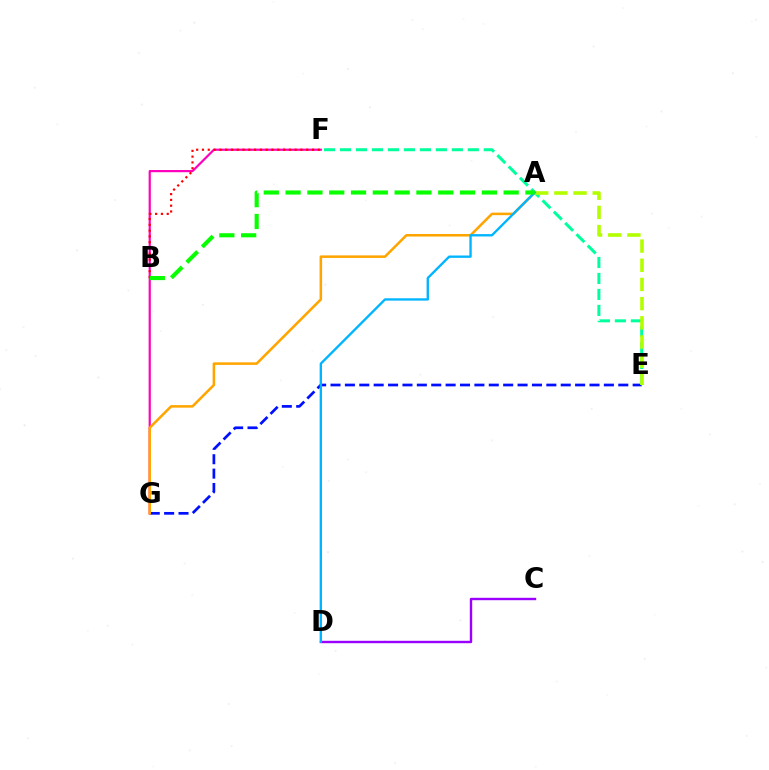{('F', 'G'): [{'color': '#ff00bd', 'line_style': 'solid', 'thickness': 1.58}], ('C', 'D'): [{'color': '#9b00ff', 'line_style': 'solid', 'thickness': 1.73}], ('E', 'G'): [{'color': '#0010ff', 'line_style': 'dashed', 'thickness': 1.95}], ('A', 'G'): [{'color': '#ffa500', 'line_style': 'solid', 'thickness': 1.83}], ('E', 'F'): [{'color': '#00ff9d', 'line_style': 'dashed', 'thickness': 2.17}], ('A', 'E'): [{'color': '#b3ff00', 'line_style': 'dashed', 'thickness': 2.6}], ('A', 'D'): [{'color': '#00b5ff', 'line_style': 'solid', 'thickness': 1.7}], ('B', 'F'): [{'color': '#ff0000', 'line_style': 'dotted', 'thickness': 1.57}], ('A', 'B'): [{'color': '#08ff00', 'line_style': 'dashed', 'thickness': 2.96}]}